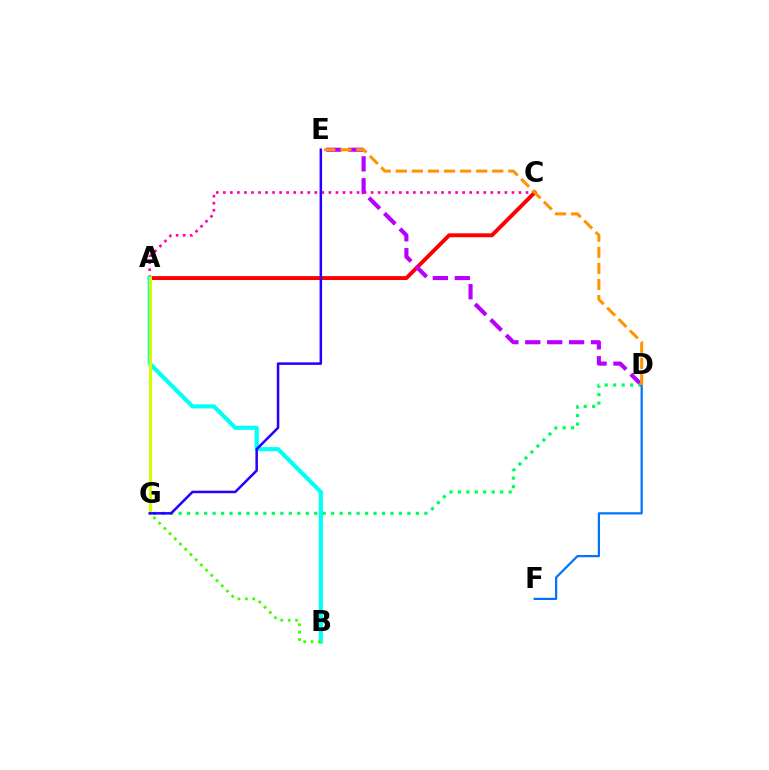{('A', 'C'): [{'color': '#ff00ac', 'line_style': 'dotted', 'thickness': 1.91}, {'color': '#ff0000', 'line_style': 'solid', 'thickness': 2.83}], ('A', 'B'): [{'color': '#00fff6', 'line_style': 'solid', 'thickness': 2.98}], ('D', 'E'): [{'color': '#b900ff', 'line_style': 'dashed', 'thickness': 2.98}, {'color': '#ff9400', 'line_style': 'dashed', 'thickness': 2.18}], ('B', 'G'): [{'color': '#3dff00', 'line_style': 'dotted', 'thickness': 2.01}], ('A', 'G'): [{'color': '#d1ff00', 'line_style': 'solid', 'thickness': 2.24}], ('D', 'G'): [{'color': '#00ff5c', 'line_style': 'dotted', 'thickness': 2.3}], ('D', 'F'): [{'color': '#0074ff', 'line_style': 'solid', 'thickness': 1.6}], ('E', 'G'): [{'color': '#2500ff', 'line_style': 'solid', 'thickness': 1.81}]}